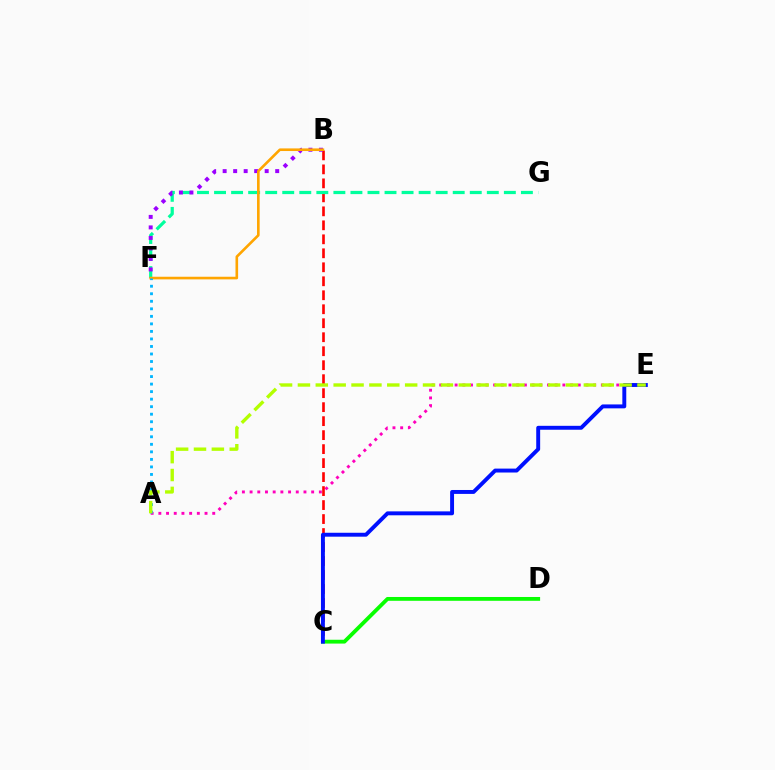{('A', 'E'): [{'color': '#ff00bd', 'line_style': 'dotted', 'thickness': 2.09}, {'color': '#b3ff00', 'line_style': 'dashed', 'thickness': 2.43}], ('B', 'C'): [{'color': '#ff0000', 'line_style': 'dashed', 'thickness': 1.9}], ('F', 'G'): [{'color': '#00ff9d', 'line_style': 'dashed', 'thickness': 2.32}], ('C', 'D'): [{'color': '#08ff00', 'line_style': 'solid', 'thickness': 2.75}], ('C', 'E'): [{'color': '#0010ff', 'line_style': 'solid', 'thickness': 2.82}], ('B', 'F'): [{'color': '#9b00ff', 'line_style': 'dotted', 'thickness': 2.86}, {'color': '#ffa500', 'line_style': 'solid', 'thickness': 1.89}], ('A', 'F'): [{'color': '#00b5ff', 'line_style': 'dotted', 'thickness': 2.05}]}